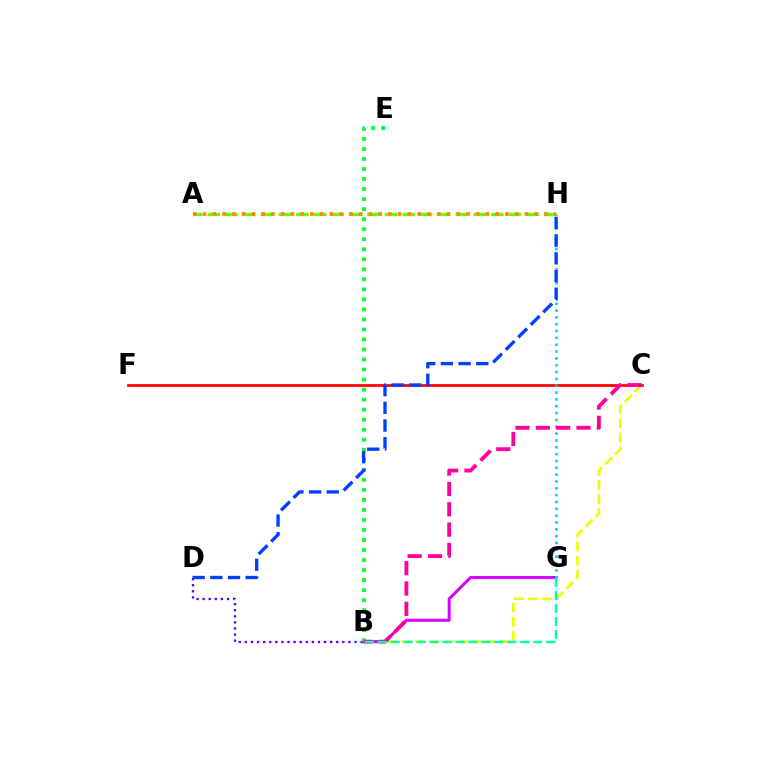{('B', 'C'): [{'color': '#eeff00', 'line_style': 'dashed', 'thickness': 1.91}, {'color': '#ff00a0', 'line_style': 'dashed', 'thickness': 2.76}], ('B', 'G'): [{'color': '#d600ff', 'line_style': 'solid', 'thickness': 2.18}, {'color': '#00ffaf', 'line_style': 'dashed', 'thickness': 1.76}], ('C', 'F'): [{'color': '#ff0000', 'line_style': 'solid', 'thickness': 1.97}], ('G', 'H'): [{'color': '#00c7ff', 'line_style': 'dotted', 'thickness': 1.86}], ('B', 'D'): [{'color': '#4f00ff', 'line_style': 'dotted', 'thickness': 1.65}], ('B', 'E'): [{'color': '#00ff27', 'line_style': 'dotted', 'thickness': 2.72}], ('D', 'H'): [{'color': '#003fff', 'line_style': 'dashed', 'thickness': 2.4}], ('A', 'H'): [{'color': '#66ff00', 'line_style': 'dashed', 'thickness': 2.41}, {'color': '#ff8800', 'line_style': 'dotted', 'thickness': 2.65}]}